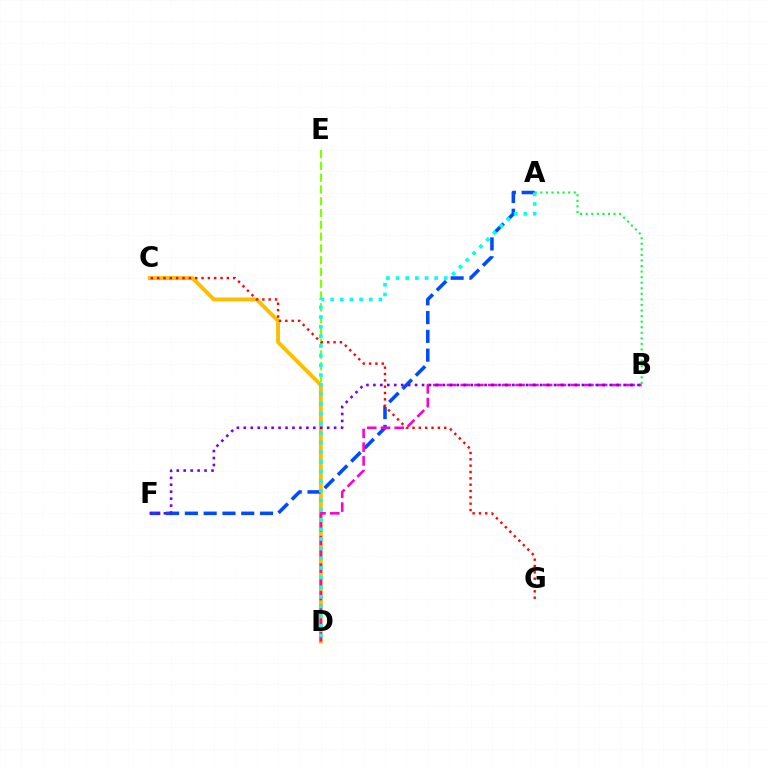{('A', 'B'): [{'color': '#00ff39', 'line_style': 'dotted', 'thickness': 1.51}], ('D', 'E'): [{'color': '#84ff00', 'line_style': 'dashed', 'thickness': 1.6}], ('C', 'D'): [{'color': '#ffbd00', 'line_style': 'solid', 'thickness': 2.8}], ('A', 'F'): [{'color': '#004bff', 'line_style': 'dashed', 'thickness': 2.55}], ('B', 'D'): [{'color': '#ff00cf', 'line_style': 'dashed', 'thickness': 1.87}], ('A', 'D'): [{'color': '#00fff6', 'line_style': 'dotted', 'thickness': 2.62}], ('B', 'F'): [{'color': '#7200ff', 'line_style': 'dotted', 'thickness': 1.89}], ('C', 'G'): [{'color': '#ff0000', 'line_style': 'dotted', 'thickness': 1.72}]}